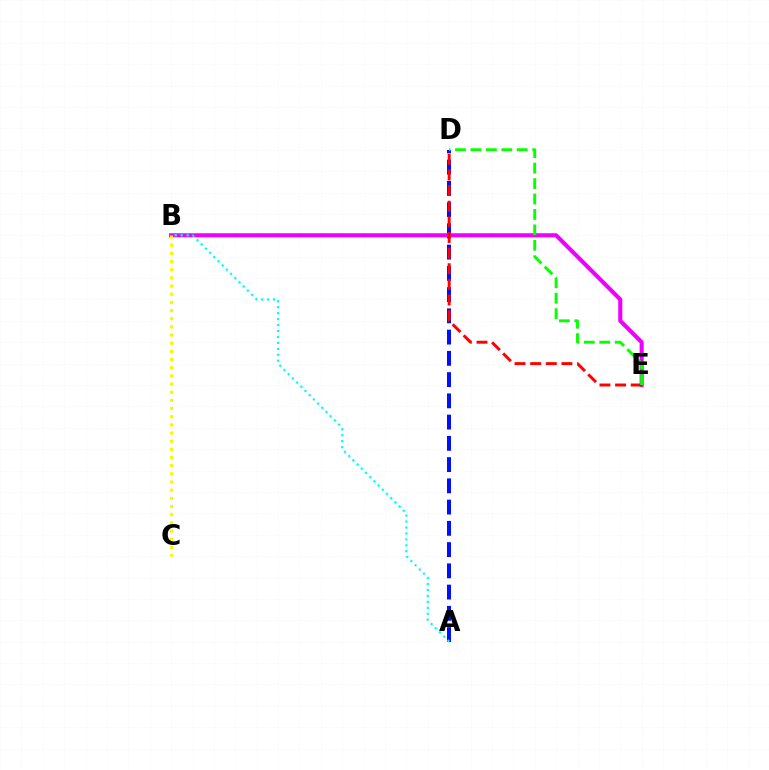{('A', 'D'): [{'color': '#0010ff', 'line_style': 'dashed', 'thickness': 2.89}], ('B', 'E'): [{'color': '#ee00ff', 'line_style': 'solid', 'thickness': 2.94}], ('A', 'B'): [{'color': '#00fff6', 'line_style': 'dotted', 'thickness': 1.61}], ('B', 'C'): [{'color': '#fcf500', 'line_style': 'dotted', 'thickness': 2.22}], ('D', 'E'): [{'color': '#ff0000', 'line_style': 'dashed', 'thickness': 2.12}, {'color': '#08ff00', 'line_style': 'dashed', 'thickness': 2.1}]}